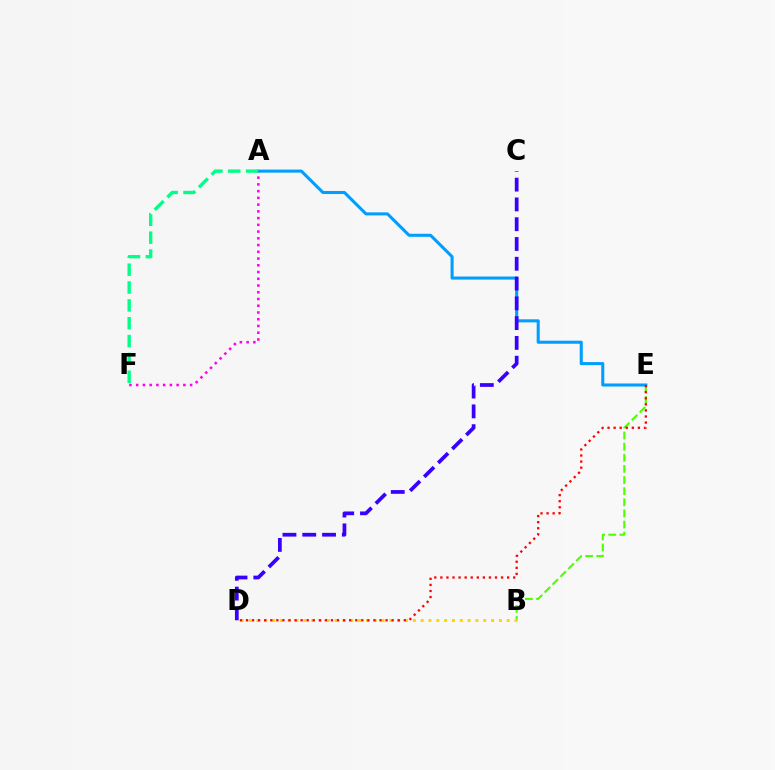{('A', 'E'): [{'color': '#009eff', 'line_style': 'solid', 'thickness': 2.2}], ('C', 'D'): [{'color': '#3700ff', 'line_style': 'dashed', 'thickness': 2.69}], ('A', 'F'): [{'color': '#ff00ed', 'line_style': 'dotted', 'thickness': 1.83}, {'color': '#00ff86', 'line_style': 'dashed', 'thickness': 2.42}], ('B', 'E'): [{'color': '#4fff00', 'line_style': 'dashed', 'thickness': 1.51}], ('B', 'D'): [{'color': '#ffd500', 'line_style': 'dotted', 'thickness': 2.12}], ('D', 'E'): [{'color': '#ff0000', 'line_style': 'dotted', 'thickness': 1.65}]}